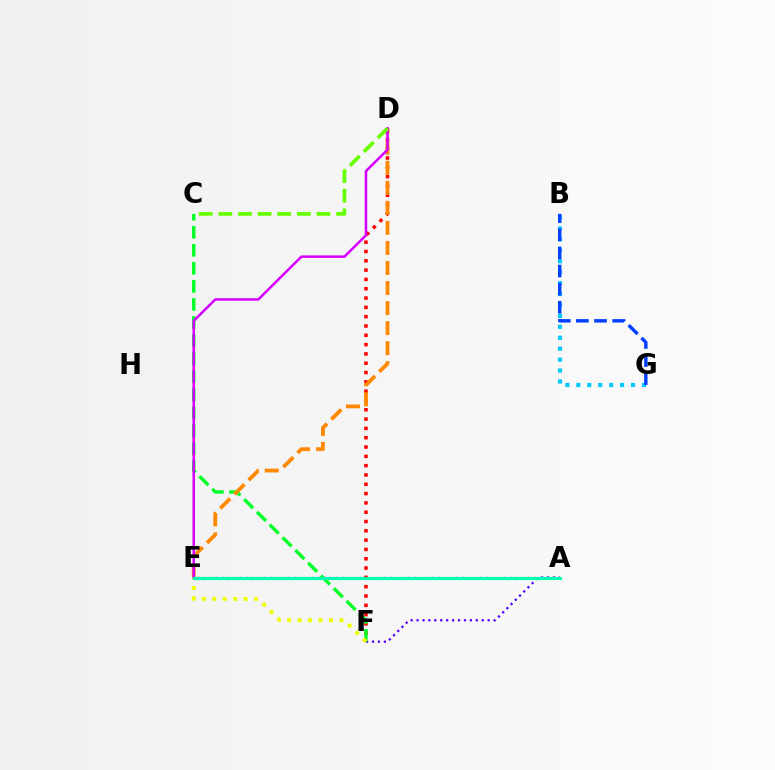{('B', 'G'): [{'color': '#00c7ff', 'line_style': 'dotted', 'thickness': 2.97}, {'color': '#003fff', 'line_style': 'dashed', 'thickness': 2.46}], ('D', 'F'): [{'color': '#ff0000', 'line_style': 'dotted', 'thickness': 2.53}], ('A', 'F'): [{'color': '#4f00ff', 'line_style': 'dotted', 'thickness': 1.61}], ('A', 'E'): [{'color': '#ff00a0', 'line_style': 'dotted', 'thickness': 1.63}, {'color': '#00ffaf', 'line_style': 'solid', 'thickness': 2.26}], ('C', 'F'): [{'color': '#00ff27', 'line_style': 'dashed', 'thickness': 2.45}], ('D', 'E'): [{'color': '#ff8800', 'line_style': 'dashed', 'thickness': 2.72}, {'color': '#d600ff', 'line_style': 'solid', 'thickness': 1.82}], ('E', 'F'): [{'color': '#eeff00', 'line_style': 'dotted', 'thickness': 2.84}], ('C', 'D'): [{'color': '#66ff00', 'line_style': 'dashed', 'thickness': 2.66}]}